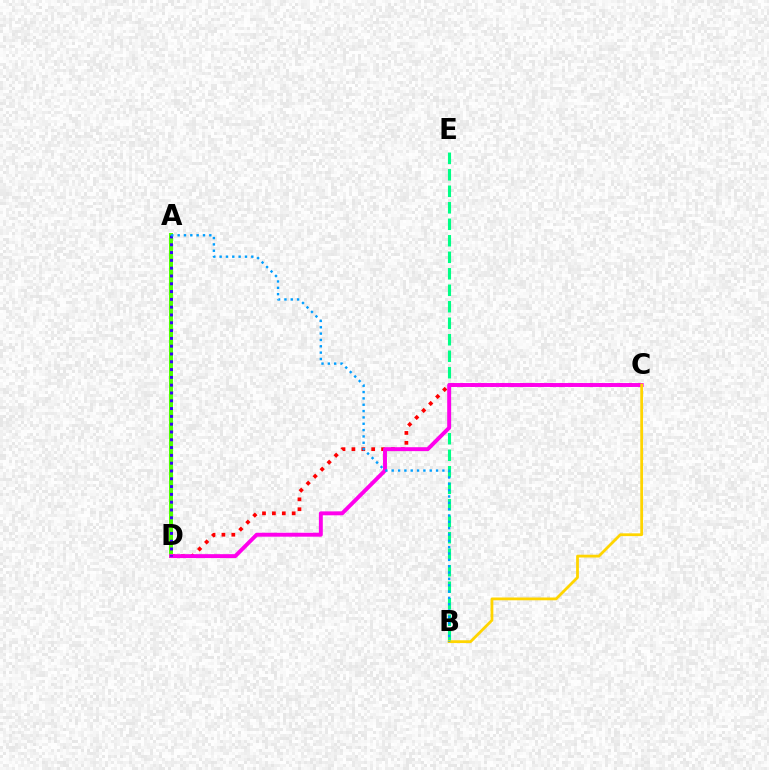{('C', 'D'): [{'color': '#ff0000', 'line_style': 'dotted', 'thickness': 2.69}, {'color': '#ff00ed', 'line_style': 'solid', 'thickness': 2.82}], ('B', 'E'): [{'color': '#00ff86', 'line_style': 'dashed', 'thickness': 2.24}], ('A', 'D'): [{'color': '#4fff00', 'line_style': 'solid', 'thickness': 2.88}, {'color': '#3700ff', 'line_style': 'dotted', 'thickness': 2.12}], ('B', 'C'): [{'color': '#ffd500', 'line_style': 'solid', 'thickness': 2.01}], ('A', 'B'): [{'color': '#009eff', 'line_style': 'dotted', 'thickness': 1.72}]}